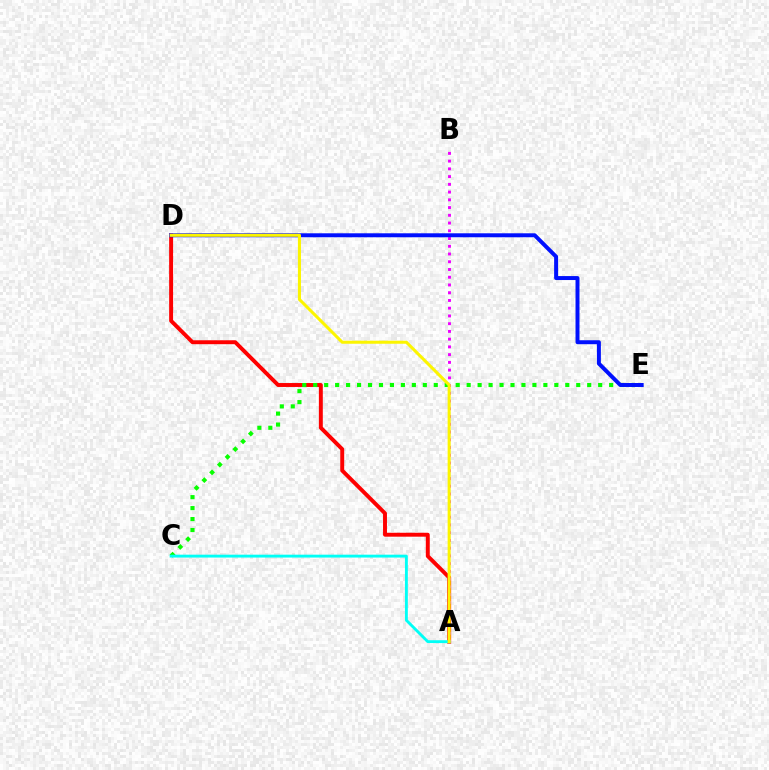{('A', 'D'): [{'color': '#ff0000', 'line_style': 'solid', 'thickness': 2.83}, {'color': '#fcf500', 'line_style': 'solid', 'thickness': 2.2}], ('A', 'B'): [{'color': '#ee00ff', 'line_style': 'dotted', 'thickness': 2.1}], ('C', 'E'): [{'color': '#08ff00', 'line_style': 'dotted', 'thickness': 2.98}], ('A', 'C'): [{'color': '#00fff6', 'line_style': 'solid', 'thickness': 2.06}], ('D', 'E'): [{'color': '#0010ff', 'line_style': 'solid', 'thickness': 2.86}]}